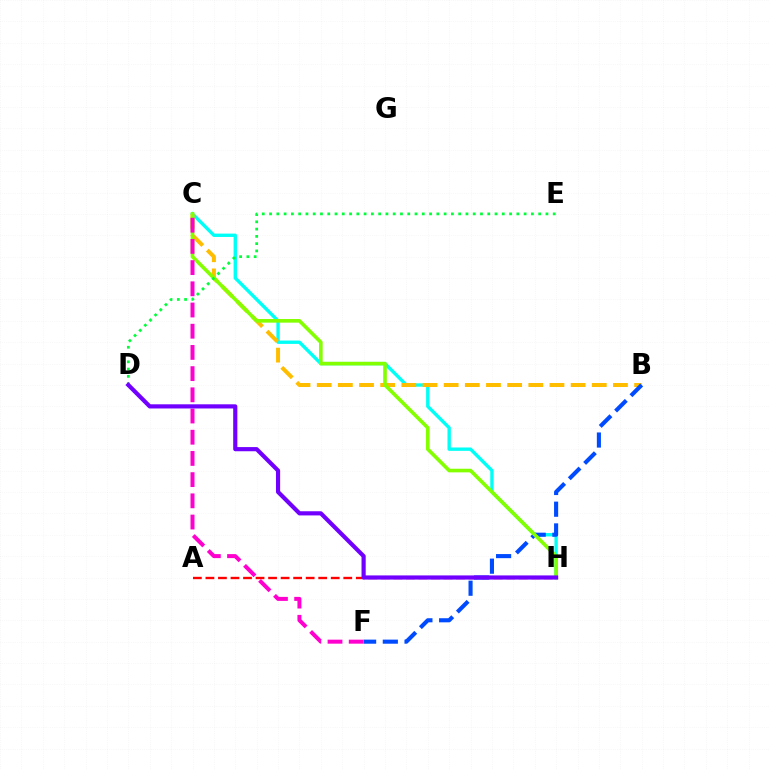{('C', 'H'): [{'color': '#00fff6', 'line_style': 'solid', 'thickness': 2.42}, {'color': '#84ff00', 'line_style': 'solid', 'thickness': 2.61}], ('A', 'H'): [{'color': '#ff0000', 'line_style': 'dashed', 'thickness': 1.7}], ('B', 'C'): [{'color': '#ffbd00', 'line_style': 'dashed', 'thickness': 2.87}], ('B', 'F'): [{'color': '#004bff', 'line_style': 'dashed', 'thickness': 2.95}], ('C', 'F'): [{'color': '#ff00cf', 'line_style': 'dashed', 'thickness': 2.88}], ('D', 'E'): [{'color': '#00ff39', 'line_style': 'dotted', 'thickness': 1.98}], ('D', 'H'): [{'color': '#7200ff', 'line_style': 'solid', 'thickness': 3.0}]}